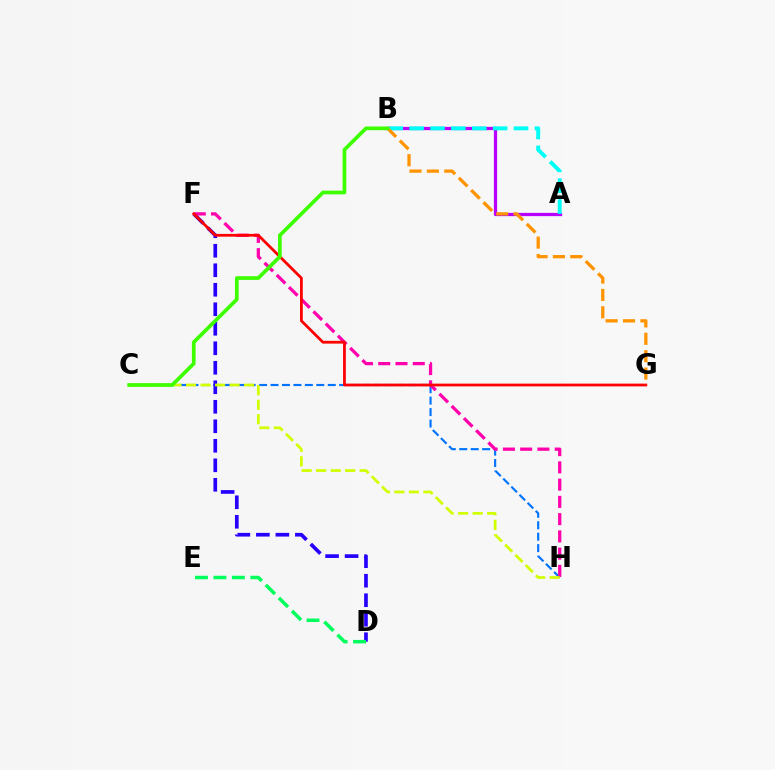{('C', 'H'): [{'color': '#0074ff', 'line_style': 'dashed', 'thickness': 1.55}, {'color': '#d1ff00', 'line_style': 'dashed', 'thickness': 1.97}], ('D', 'F'): [{'color': '#2500ff', 'line_style': 'dashed', 'thickness': 2.65}], ('F', 'H'): [{'color': '#ff00ac', 'line_style': 'dashed', 'thickness': 2.34}], ('D', 'E'): [{'color': '#00ff5c', 'line_style': 'dashed', 'thickness': 2.51}], ('A', 'B'): [{'color': '#b900ff', 'line_style': 'solid', 'thickness': 2.35}, {'color': '#00fff6', 'line_style': 'dashed', 'thickness': 2.84}], ('F', 'G'): [{'color': '#ff0000', 'line_style': 'solid', 'thickness': 1.99}], ('B', 'G'): [{'color': '#ff9400', 'line_style': 'dashed', 'thickness': 2.36}], ('B', 'C'): [{'color': '#3dff00', 'line_style': 'solid', 'thickness': 2.66}]}